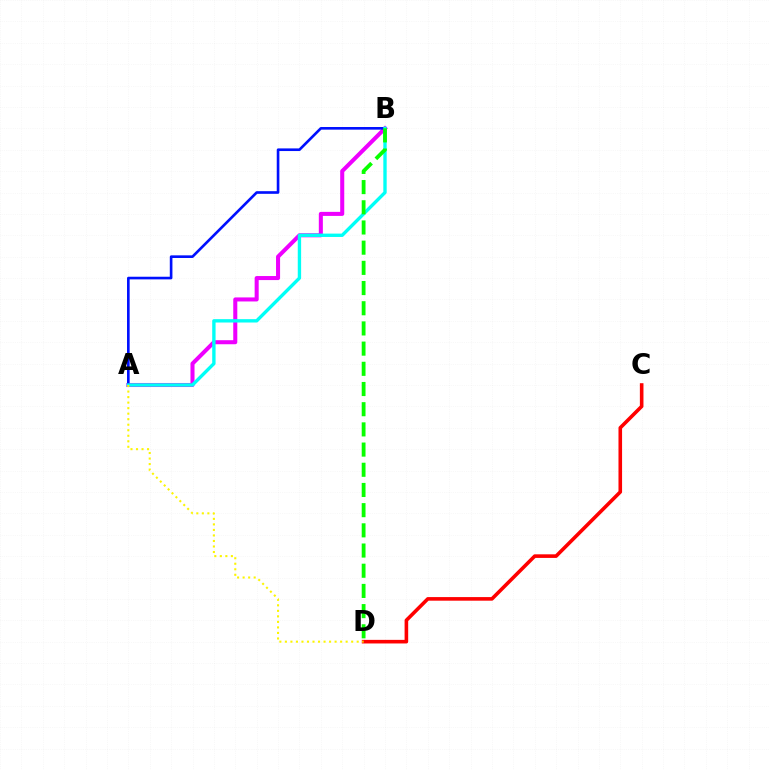{('C', 'D'): [{'color': '#ff0000', 'line_style': 'solid', 'thickness': 2.59}], ('A', 'B'): [{'color': '#ee00ff', 'line_style': 'solid', 'thickness': 2.91}, {'color': '#0010ff', 'line_style': 'solid', 'thickness': 1.9}, {'color': '#00fff6', 'line_style': 'solid', 'thickness': 2.42}], ('B', 'D'): [{'color': '#08ff00', 'line_style': 'dashed', 'thickness': 2.74}], ('A', 'D'): [{'color': '#fcf500', 'line_style': 'dotted', 'thickness': 1.5}]}